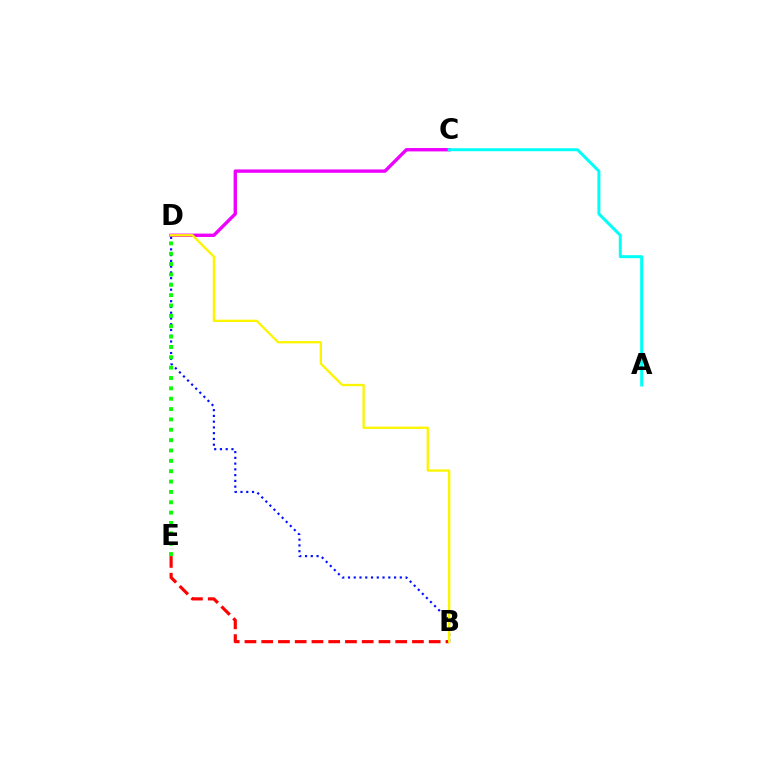{('B', 'E'): [{'color': '#ff0000', 'line_style': 'dashed', 'thickness': 2.28}], ('C', 'D'): [{'color': '#ee00ff', 'line_style': 'solid', 'thickness': 2.42}], ('A', 'C'): [{'color': '#00fff6', 'line_style': 'solid', 'thickness': 2.15}], ('B', 'D'): [{'color': '#0010ff', 'line_style': 'dotted', 'thickness': 1.56}, {'color': '#fcf500', 'line_style': 'solid', 'thickness': 1.67}], ('D', 'E'): [{'color': '#08ff00', 'line_style': 'dotted', 'thickness': 2.81}]}